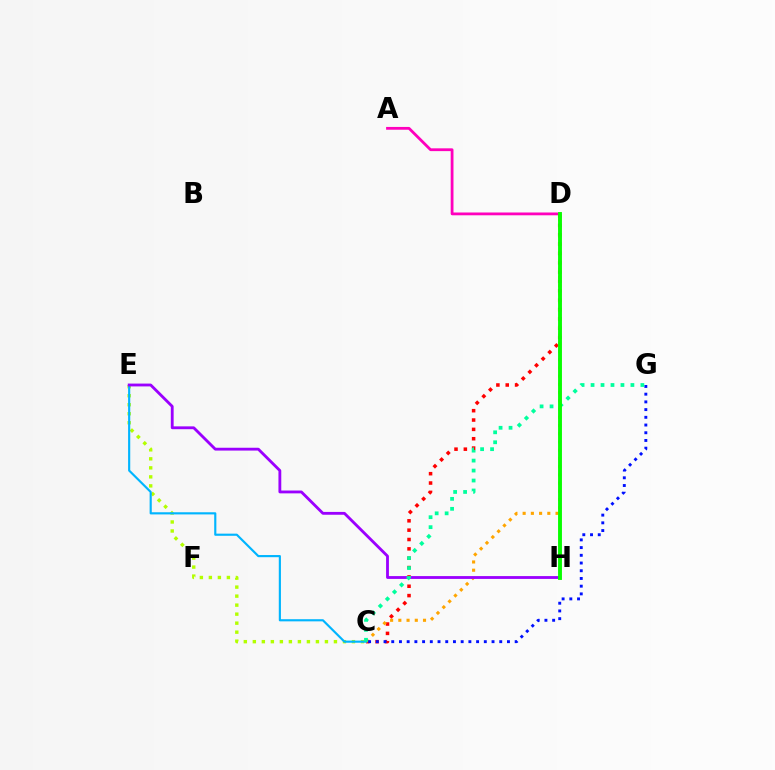{('A', 'D'): [{'color': '#ff00bd', 'line_style': 'solid', 'thickness': 2.01}], ('C', 'E'): [{'color': '#b3ff00', 'line_style': 'dotted', 'thickness': 2.45}, {'color': '#00b5ff', 'line_style': 'solid', 'thickness': 1.55}], ('C', 'D'): [{'color': '#ff0000', 'line_style': 'dotted', 'thickness': 2.54}, {'color': '#ffa500', 'line_style': 'dotted', 'thickness': 2.24}], ('E', 'H'): [{'color': '#9b00ff', 'line_style': 'solid', 'thickness': 2.04}], ('C', 'G'): [{'color': '#0010ff', 'line_style': 'dotted', 'thickness': 2.1}, {'color': '#00ff9d', 'line_style': 'dotted', 'thickness': 2.71}], ('D', 'H'): [{'color': '#08ff00', 'line_style': 'solid', 'thickness': 2.8}]}